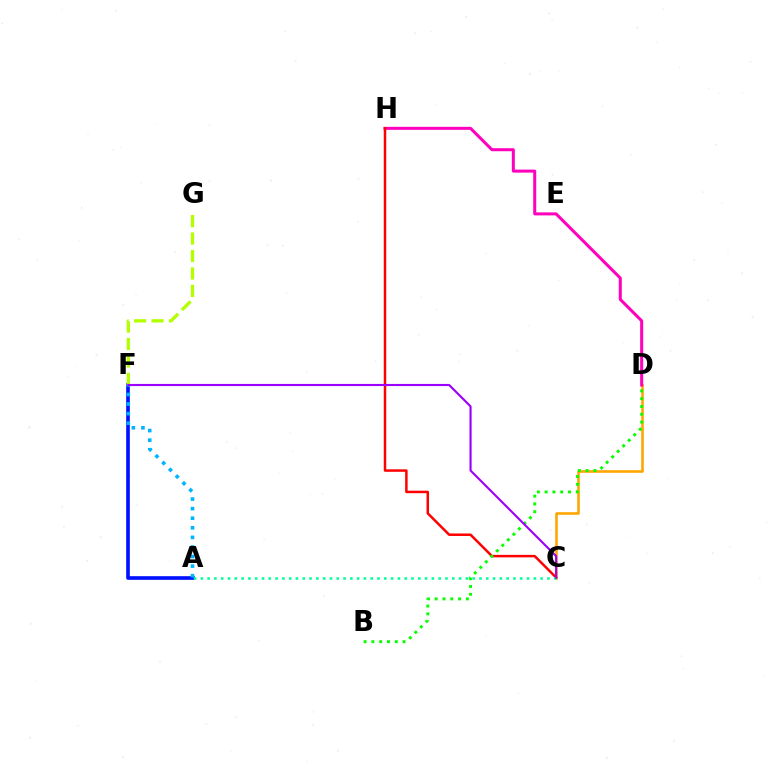{('C', 'D'): [{'color': '#ffa500', 'line_style': 'solid', 'thickness': 1.87}], ('A', 'F'): [{'color': '#0010ff', 'line_style': 'solid', 'thickness': 2.62}, {'color': '#00b5ff', 'line_style': 'dotted', 'thickness': 2.6}], ('D', 'H'): [{'color': '#ff00bd', 'line_style': 'solid', 'thickness': 2.18}], ('C', 'H'): [{'color': '#ff0000', 'line_style': 'solid', 'thickness': 1.8}], ('A', 'C'): [{'color': '#00ff9d', 'line_style': 'dotted', 'thickness': 1.85}], ('B', 'D'): [{'color': '#08ff00', 'line_style': 'dotted', 'thickness': 2.12}], ('F', 'G'): [{'color': '#b3ff00', 'line_style': 'dashed', 'thickness': 2.37}], ('C', 'F'): [{'color': '#9b00ff', 'line_style': 'solid', 'thickness': 1.53}]}